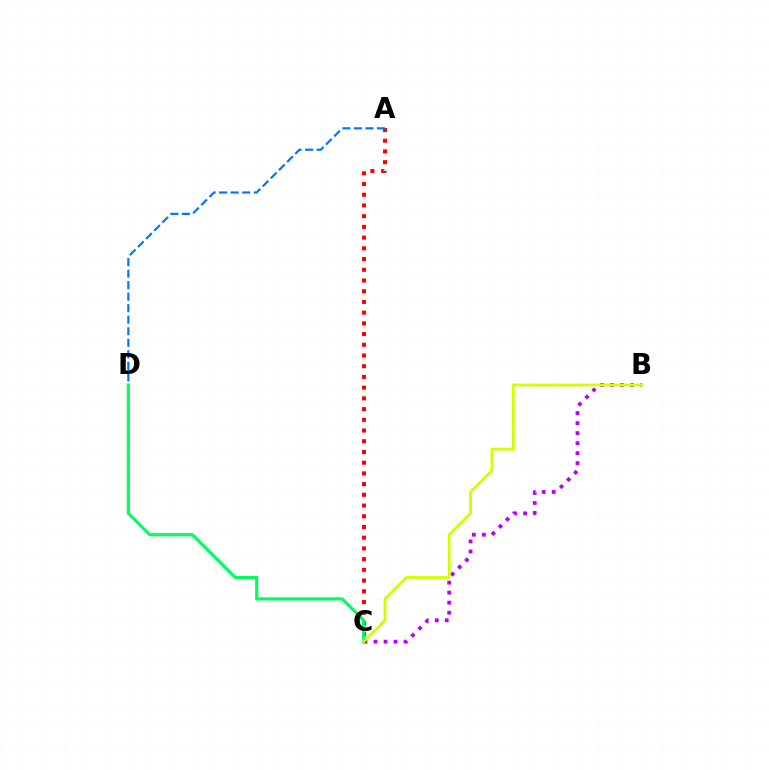{('A', 'C'): [{'color': '#ff0000', 'line_style': 'dotted', 'thickness': 2.91}], ('A', 'D'): [{'color': '#0074ff', 'line_style': 'dashed', 'thickness': 1.57}], ('C', 'D'): [{'color': '#00ff5c', 'line_style': 'solid', 'thickness': 2.27}], ('B', 'C'): [{'color': '#b900ff', 'line_style': 'dotted', 'thickness': 2.72}, {'color': '#d1ff00', 'line_style': 'solid', 'thickness': 2.04}]}